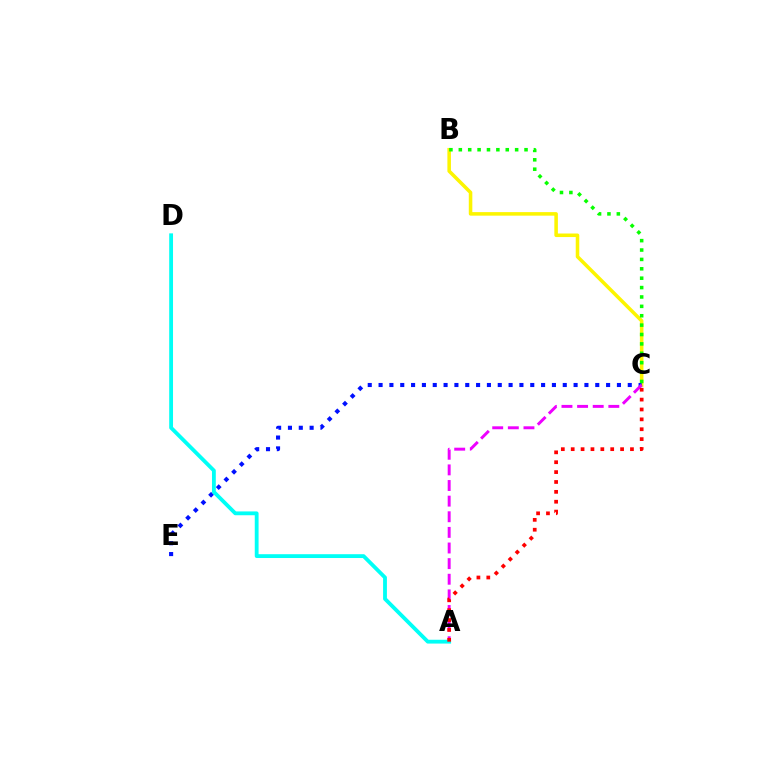{('B', 'C'): [{'color': '#fcf500', 'line_style': 'solid', 'thickness': 2.55}, {'color': '#08ff00', 'line_style': 'dotted', 'thickness': 2.55}], ('C', 'E'): [{'color': '#0010ff', 'line_style': 'dotted', 'thickness': 2.94}], ('A', 'C'): [{'color': '#ee00ff', 'line_style': 'dashed', 'thickness': 2.12}, {'color': '#ff0000', 'line_style': 'dotted', 'thickness': 2.68}], ('A', 'D'): [{'color': '#00fff6', 'line_style': 'solid', 'thickness': 2.75}]}